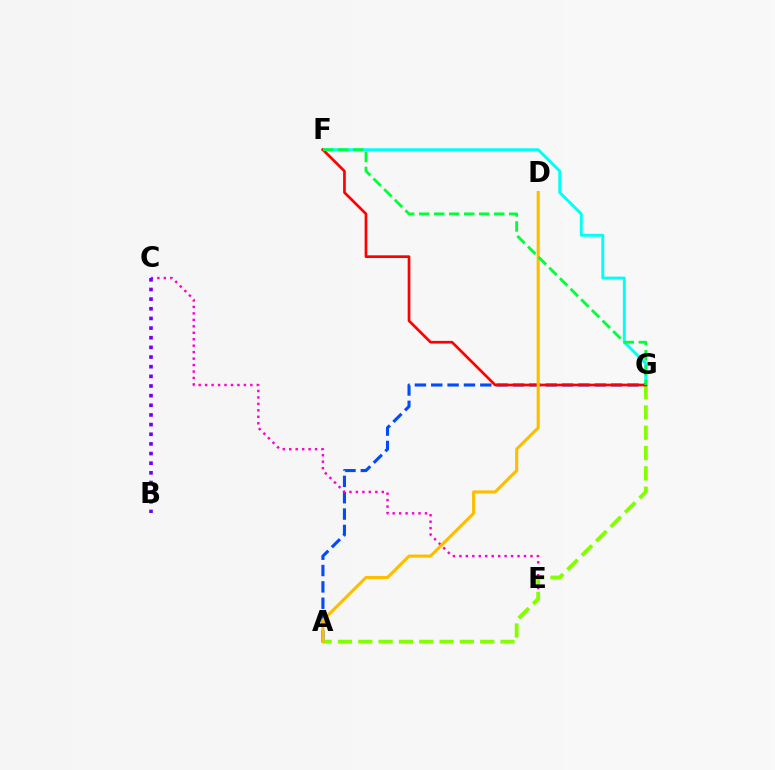{('F', 'G'): [{'color': '#00fff6', 'line_style': 'solid', 'thickness': 2.1}, {'color': '#ff0000', 'line_style': 'solid', 'thickness': 1.94}, {'color': '#00ff39', 'line_style': 'dashed', 'thickness': 2.04}], ('A', 'G'): [{'color': '#004bff', 'line_style': 'dashed', 'thickness': 2.22}, {'color': '#84ff00', 'line_style': 'dashed', 'thickness': 2.76}], ('C', 'E'): [{'color': '#ff00cf', 'line_style': 'dotted', 'thickness': 1.76}], ('B', 'C'): [{'color': '#7200ff', 'line_style': 'dotted', 'thickness': 2.62}], ('A', 'D'): [{'color': '#ffbd00', 'line_style': 'solid', 'thickness': 2.24}]}